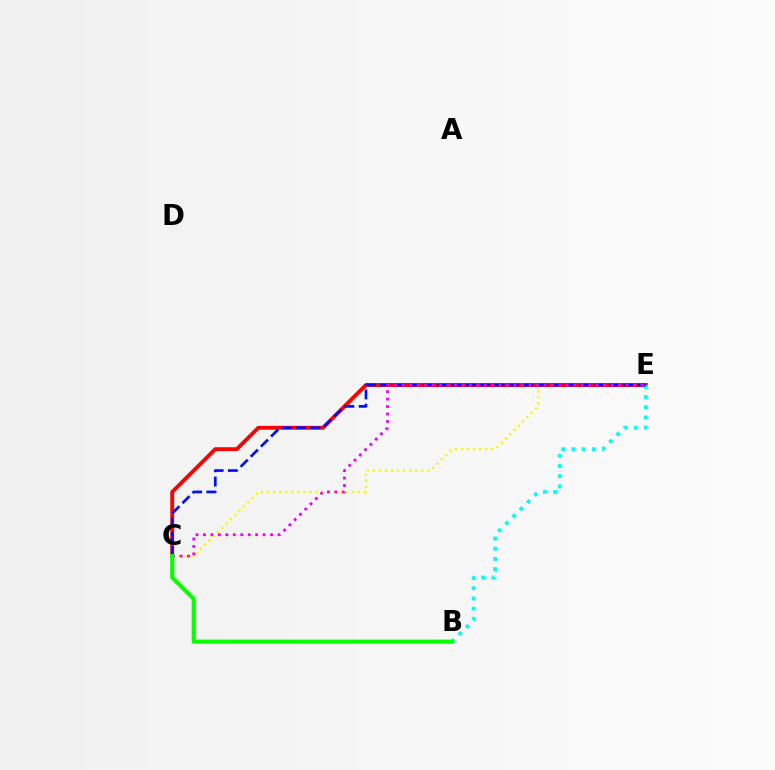{('C', 'E'): [{'color': '#fcf500', 'line_style': 'dotted', 'thickness': 1.65}, {'color': '#ff0000', 'line_style': 'solid', 'thickness': 2.78}, {'color': '#0010ff', 'line_style': 'dashed', 'thickness': 1.94}, {'color': '#ee00ff', 'line_style': 'dotted', 'thickness': 2.03}], ('B', 'E'): [{'color': '#00fff6', 'line_style': 'dotted', 'thickness': 2.77}], ('B', 'C'): [{'color': '#08ff00', 'line_style': 'solid', 'thickness': 2.98}]}